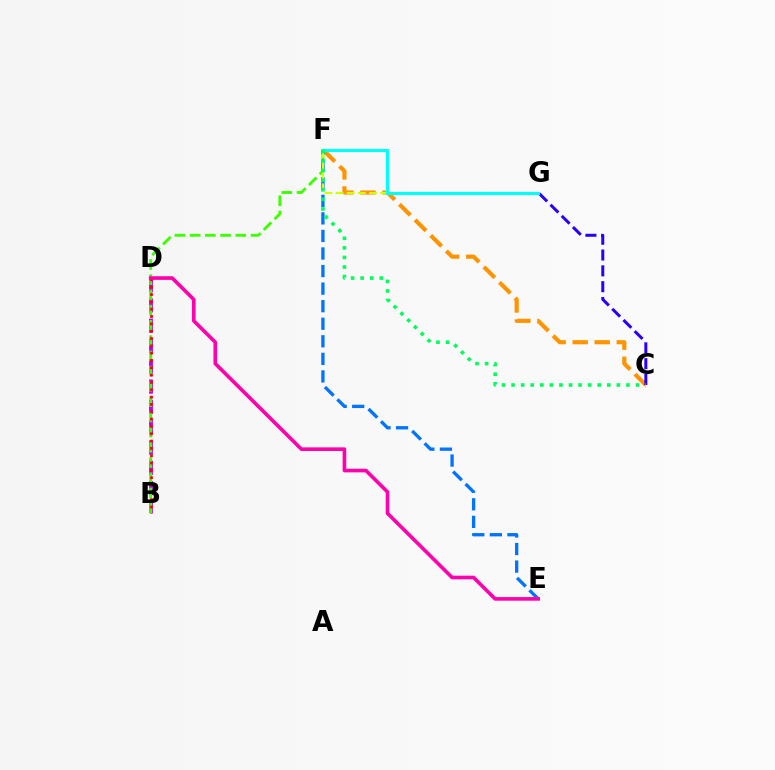{('C', 'F'): [{'color': '#ff9400', 'line_style': 'dashed', 'thickness': 2.99}, {'color': '#00ff5c', 'line_style': 'dotted', 'thickness': 2.6}], ('B', 'D'): [{'color': '#b900ff', 'line_style': 'dashed', 'thickness': 2.76}, {'color': '#ff0000', 'line_style': 'dotted', 'thickness': 1.99}], ('B', 'F'): [{'color': '#3dff00', 'line_style': 'dashed', 'thickness': 2.07}], ('C', 'G'): [{'color': '#2500ff', 'line_style': 'dashed', 'thickness': 2.15}], ('E', 'F'): [{'color': '#0074ff', 'line_style': 'dashed', 'thickness': 2.39}], ('F', 'G'): [{'color': '#d1ff00', 'line_style': 'dashed', 'thickness': 1.51}, {'color': '#00fff6', 'line_style': 'solid', 'thickness': 2.26}], ('D', 'E'): [{'color': '#ff00ac', 'line_style': 'solid', 'thickness': 2.61}]}